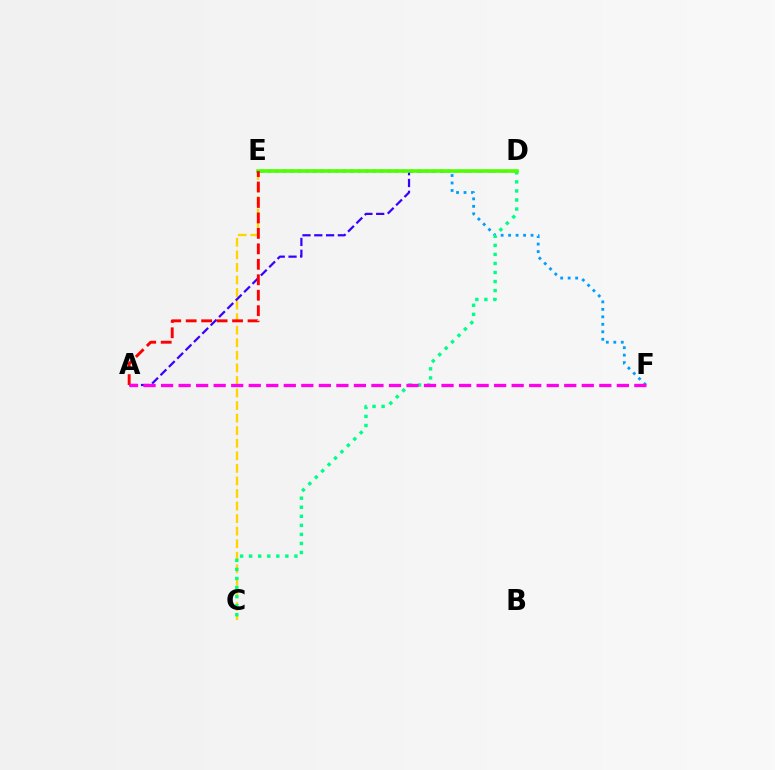{('E', 'F'): [{'color': '#009eff', 'line_style': 'dotted', 'thickness': 2.03}], ('C', 'E'): [{'color': '#ffd500', 'line_style': 'dashed', 'thickness': 1.71}], ('A', 'D'): [{'color': '#3700ff', 'line_style': 'dashed', 'thickness': 1.6}], ('C', 'D'): [{'color': '#00ff86', 'line_style': 'dotted', 'thickness': 2.46}], ('D', 'E'): [{'color': '#4fff00', 'line_style': 'solid', 'thickness': 2.6}], ('A', 'E'): [{'color': '#ff0000', 'line_style': 'dashed', 'thickness': 2.1}], ('A', 'F'): [{'color': '#ff00ed', 'line_style': 'dashed', 'thickness': 2.38}]}